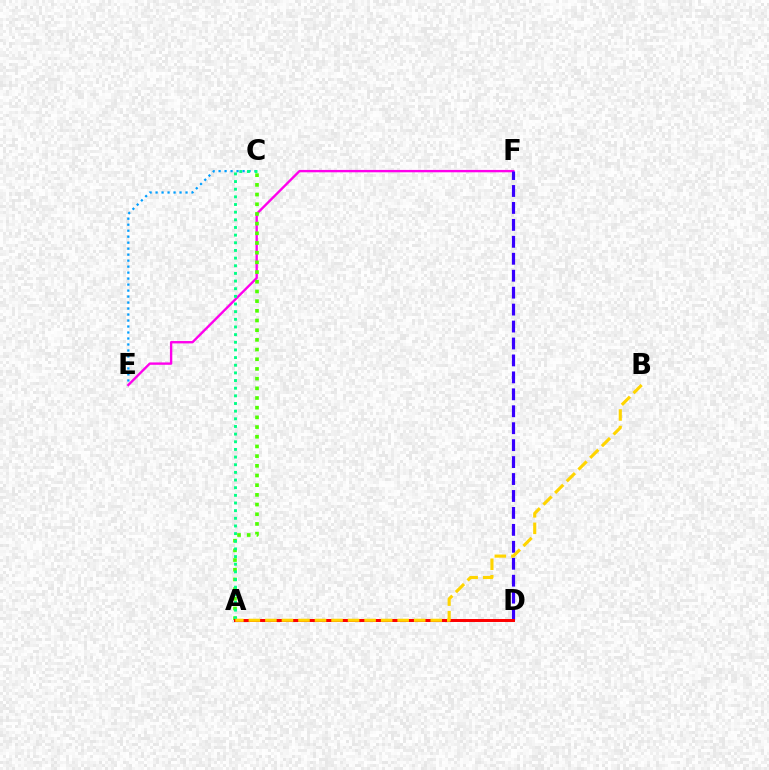{('E', 'F'): [{'color': '#ff00ed', 'line_style': 'solid', 'thickness': 1.7}], ('C', 'E'): [{'color': '#009eff', 'line_style': 'dotted', 'thickness': 1.63}], ('A', 'C'): [{'color': '#4fff00', 'line_style': 'dotted', 'thickness': 2.63}, {'color': '#00ff86', 'line_style': 'dotted', 'thickness': 2.08}], ('D', 'F'): [{'color': '#3700ff', 'line_style': 'dashed', 'thickness': 2.3}], ('A', 'D'): [{'color': '#ff0000', 'line_style': 'solid', 'thickness': 2.14}], ('A', 'B'): [{'color': '#ffd500', 'line_style': 'dashed', 'thickness': 2.25}]}